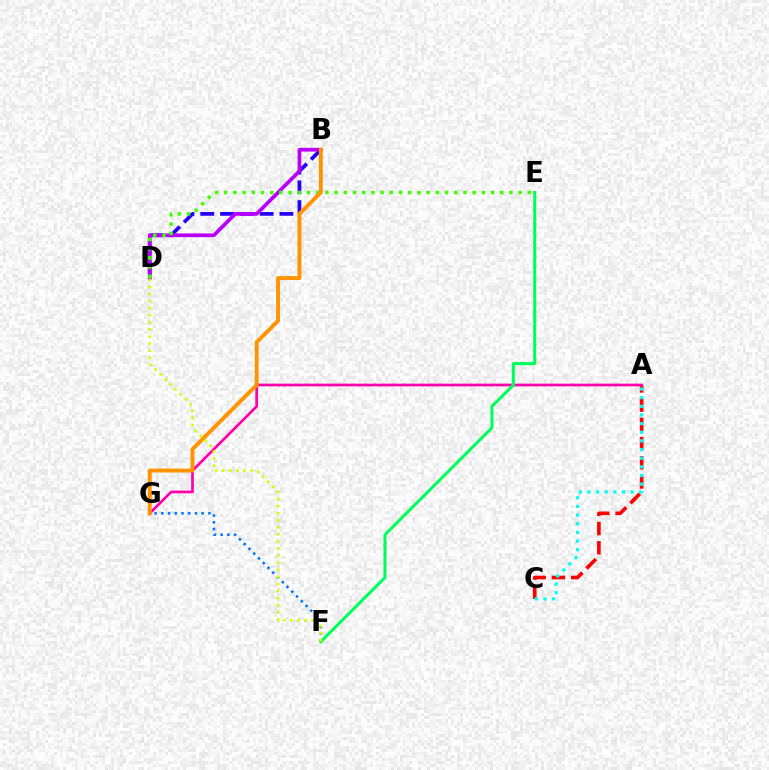{('B', 'D'): [{'color': '#2500ff', 'line_style': 'dashed', 'thickness': 2.69}, {'color': '#b900ff', 'line_style': 'solid', 'thickness': 2.68}], ('A', 'C'): [{'color': '#ff0000', 'line_style': 'dashed', 'thickness': 2.61}, {'color': '#00fff6', 'line_style': 'dotted', 'thickness': 2.35}], ('A', 'G'): [{'color': '#ff00ac', 'line_style': 'solid', 'thickness': 1.96}], ('E', 'F'): [{'color': '#00ff5c', 'line_style': 'solid', 'thickness': 2.19}], ('D', 'E'): [{'color': '#3dff00', 'line_style': 'dotted', 'thickness': 2.5}], ('F', 'G'): [{'color': '#0074ff', 'line_style': 'dotted', 'thickness': 1.83}], ('B', 'G'): [{'color': '#ff9400', 'line_style': 'solid', 'thickness': 2.82}], ('D', 'F'): [{'color': '#d1ff00', 'line_style': 'dotted', 'thickness': 1.92}]}